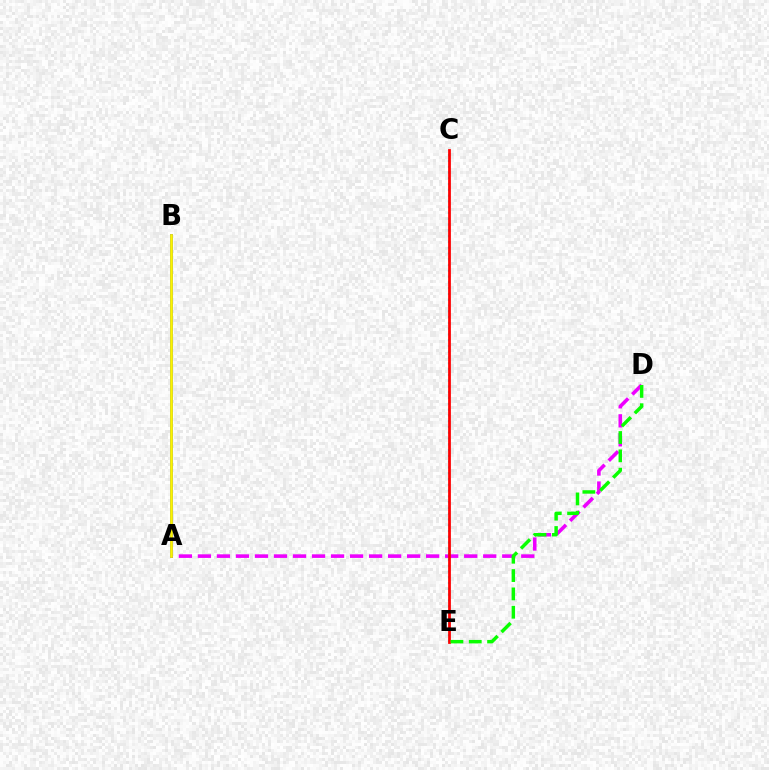{('A', 'D'): [{'color': '#ee00ff', 'line_style': 'dashed', 'thickness': 2.58}], ('A', 'B'): [{'color': '#0010ff', 'line_style': 'solid', 'thickness': 1.95}, {'color': '#fcf500', 'line_style': 'solid', 'thickness': 1.98}], ('C', 'E'): [{'color': '#00fff6', 'line_style': 'dotted', 'thickness': 1.57}, {'color': '#ff0000', 'line_style': 'solid', 'thickness': 1.98}], ('D', 'E'): [{'color': '#08ff00', 'line_style': 'dashed', 'thickness': 2.49}]}